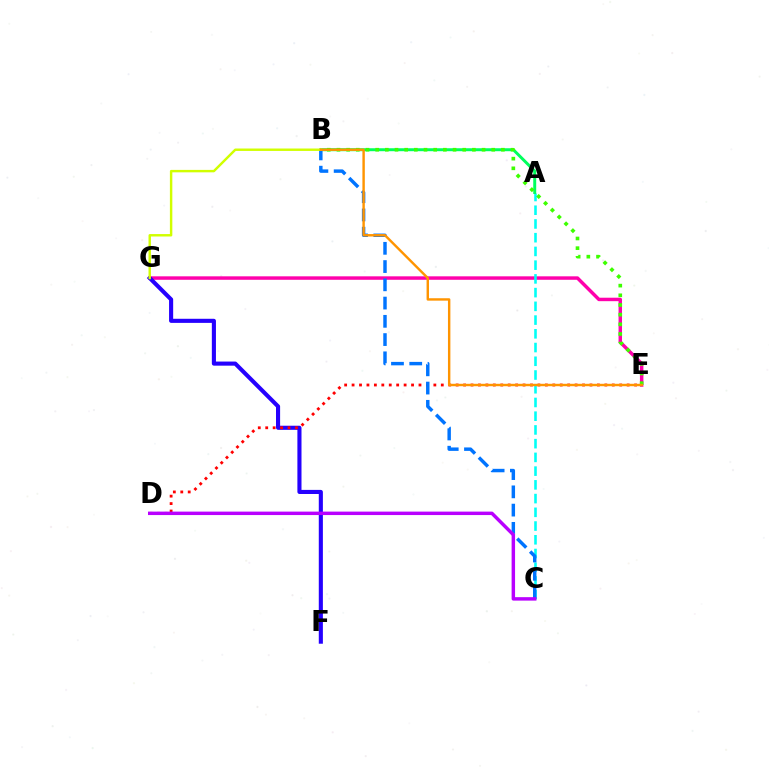{('E', 'G'): [{'color': '#ff00ac', 'line_style': 'solid', 'thickness': 2.49}], ('F', 'G'): [{'color': '#2500ff', 'line_style': 'solid', 'thickness': 2.95}], ('A', 'C'): [{'color': '#00fff6', 'line_style': 'dashed', 'thickness': 1.87}], ('A', 'B'): [{'color': '#00ff5c', 'line_style': 'solid', 'thickness': 2.13}], ('B', 'E'): [{'color': '#3dff00', 'line_style': 'dotted', 'thickness': 2.63}, {'color': '#ff9400', 'line_style': 'solid', 'thickness': 1.74}], ('D', 'E'): [{'color': '#ff0000', 'line_style': 'dotted', 'thickness': 2.02}], ('B', 'C'): [{'color': '#0074ff', 'line_style': 'dashed', 'thickness': 2.48}], ('B', 'G'): [{'color': '#d1ff00', 'line_style': 'solid', 'thickness': 1.75}], ('C', 'D'): [{'color': '#b900ff', 'line_style': 'solid', 'thickness': 2.48}]}